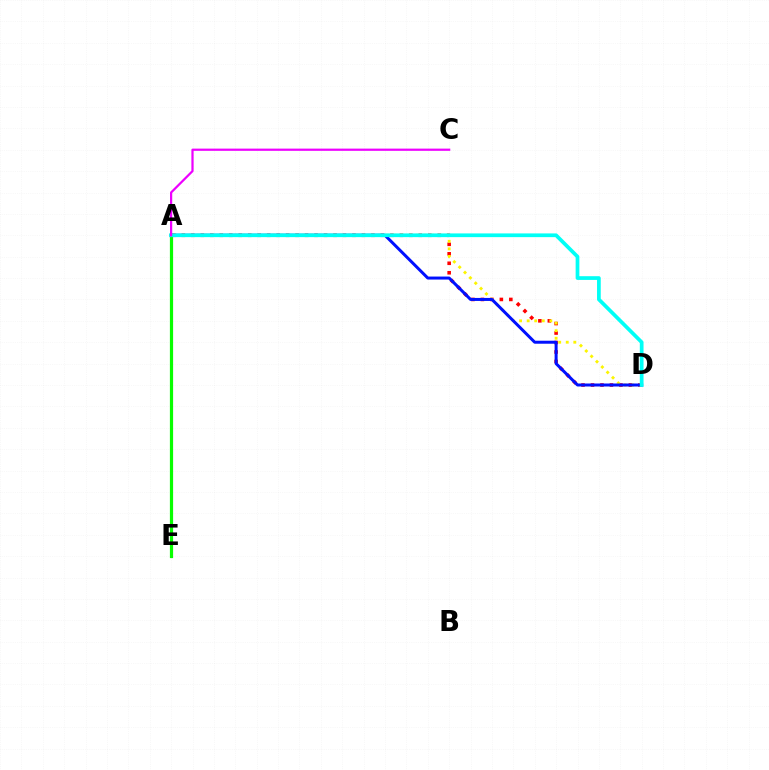{('A', 'D'): [{'color': '#ff0000', 'line_style': 'dotted', 'thickness': 2.57}, {'color': '#fcf500', 'line_style': 'dotted', 'thickness': 2.05}, {'color': '#0010ff', 'line_style': 'solid', 'thickness': 2.16}, {'color': '#00fff6', 'line_style': 'solid', 'thickness': 2.68}], ('A', 'E'): [{'color': '#08ff00', 'line_style': 'solid', 'thickness': 2.31}], ('A', 'C'): [{'color': '#ee00ff', 'line_style': 'solid', 'thickness': 1.6}]}